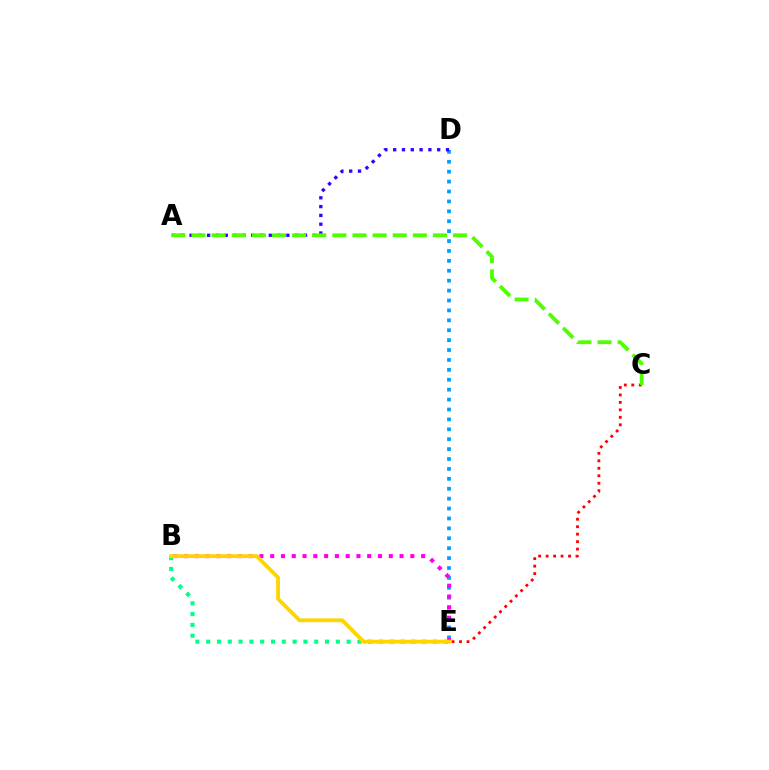{('C', 'E'): [{'color': '#ff0000', 'line_style': 'dotted', 'thickness': 2.03}], ('D', 'E'): [{'color': '#009eff', 'line_style': 'dotted', 'thickness': 2.69}], ('B', 'E'): [{'color': '#ff00ed', 'line_style': 'dotted', 'thickness': 2.93}, {'color': '#00ff86', 'line_style': 'dotted', 'thickness': 2.94}, {'color': '#ffd500', 'line_style': 'solid', 'thickness': 2.77}], ('A', 'D'): [{'color': '#3700ff', 'line_style': 'dotted', 'thickness': 2.39}], ('A', 'C'): [{'color': '#4fff00', 'line_style': 'dashed', 'thickness': 2.73}]}